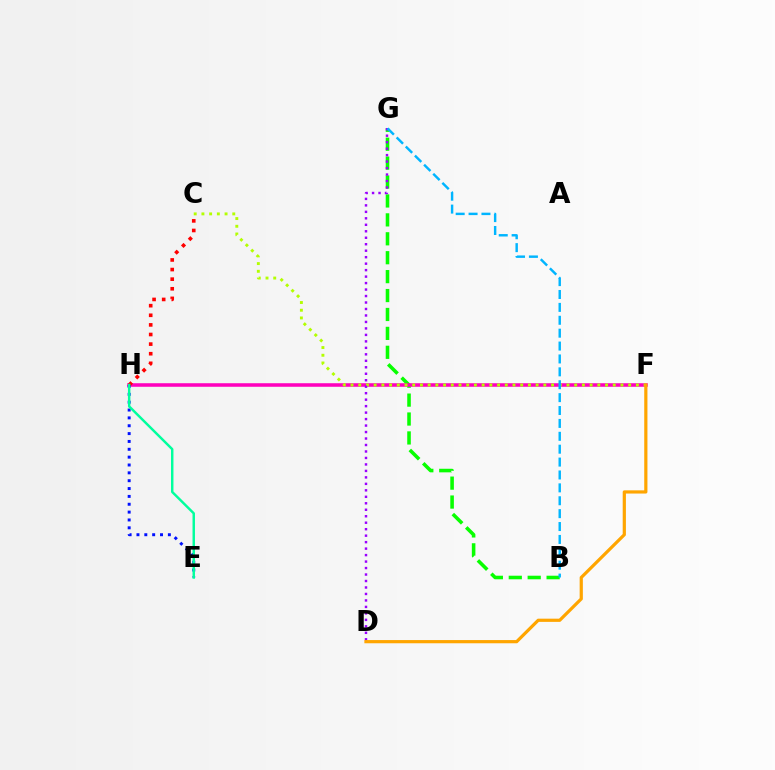{('B', 'G'): [{'color': '#08ff00', 'line_style': 'dashed', 'thickness': 2.57}, {'color': '#00b5ff', 'line_style': 'dashed', 'thickness': 1.75}], ('F', 'H'): [{'color': '#ff00bd', 'line_style': 'solid', 'thickness': 2.55}], ('C', 'H'): [{'color': '#ff0000', 'line_style': 'dotted', 'thickness': 2.61}], ('C', 'F'): [{'color': '#b3ff00', 'line_style': 'dotted', 'thickness': 2.1}], ('E', 'H'): [{'color': '#0010ff', 'line_style': 'dotted', 'thickness': 2.13}, {'color': '#00ff9d', 'line_style': 'solid', 'thickness': 1.76}], ('D', 'G'): [{'color': '#9b00ff', 'line_style': 'dotted', 'thickness': 1.76}], ('D', 'F'): [{'color': '#ffa500', 'line_style': 'solid', 'thickness': 2.3}]}